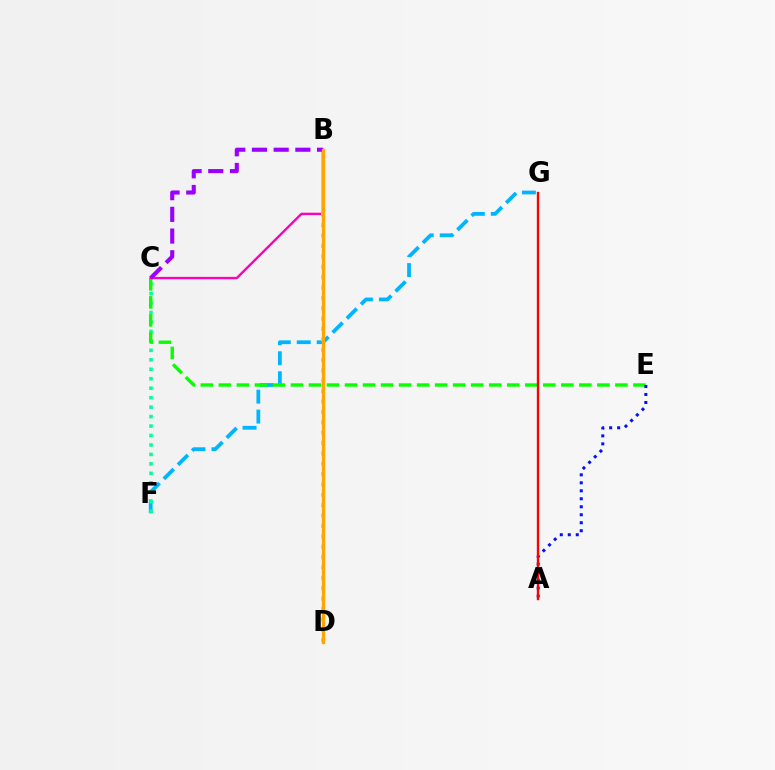{('F', 'G'): [{'color': '#00b5ff', 'line_style': 'dashed', 'thickness': 2.71}], ('C', 'F'): [{'color': '#00ff9d', 'line_style': 'dotted', 'thickness': 2.57}], ('C', 'E'): [{'color': '#08ff00', 'line_style': 'dashed', 'thickness': 2.45}], ('A', 'E'): [{'color': '#0010ff', 'line_style': 'dotted', 'thickness': 2.17}], ('B', 'C'): [{'color': '#ff00bd', 'line_style': 'solid', 'thickness': 1.72}, {'color': '#9b00ff', 'line_style': 'dashed', 'thickness': 2.95}], ('B', 'D'): [{'color': '#b3ff00', 'line_style': 'dotted', 'thickness': 2.82}, {'color': '#ffa500', 'line_style': 'solid', 'thickness': 2.36}], ('A', 'G'): [{'color': '#ff0000', 'line_style': 'solid', 'thickness': 1.69}]}